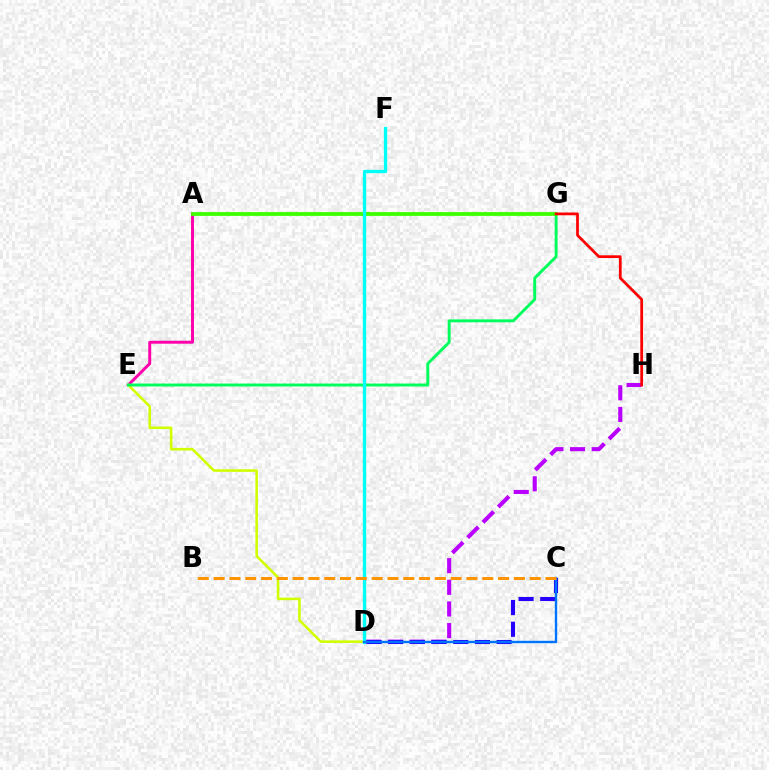{('A', 'E'): [{'color': '#ff00ac', 'line_style': 'solid', 'thickness': 2.13}], ('D', 'E'): [{'color': '#d1ff00', 'line_style': 'solid', 'thickness': 1.86}], ('E', 'G'): [{'color': '#00ff5c', 'line_style': 'solid', 'thickness': 2.11}], ('A', 'G'): [{'color': '#3dff00', 'line_style': 'solid', 'thickness': 2.72}], ('D', 'H'): [{'color': '#b900ff', 'line_style': 'dashed', 'thickness': 2.94}], ('G', 'H'): [{'color': '#ff0000', 'line_style': 'solid', 'thickness': 1.97}], ('D', 'F'): [{'color': '#00fff6', 'line_style': 'solid', 'thickness': 2.39}], ('C', 'D'): [{'color': '#2500ff', 'line_style': 'dashed', 'thickness': 2.94}, {'color': '#0074ff', 'line_style': 'solid', 'thickness': 1.71}], ('B', 'C'): [{'color': '#ff9400', 'line_style': 'dashed', 'thickness': 2.15}]}